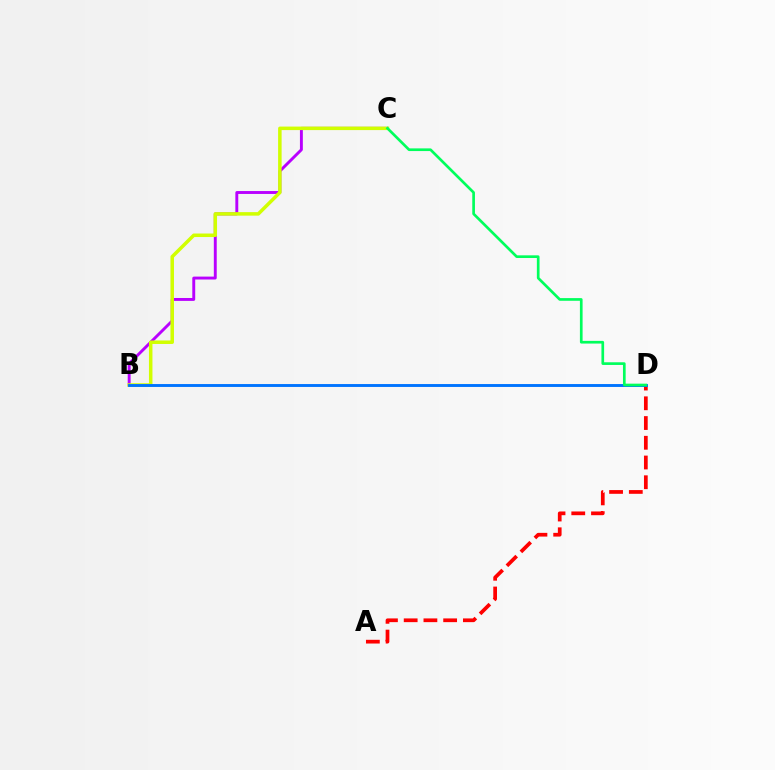{('A', 'D'): [{'color': '#ff0000', 'line_style': 'dashed', 'thickness': 2.68}], ('B', 'C'): [{'color': '#b900ff', 'line_style': 'solid', 'thickness': 2.09}, {'color': '#d1ff00', 'line_style': 'solid', 'thickness': 2.53}], ('B', 'D'): [{'color': '#0074ff', 'line_style': 'solid', 'thickness': 2.09}], ('C', 'D'): [{'color': '#00ff5c', 'line_style': 'solid', 'thickness': 1.93}]}